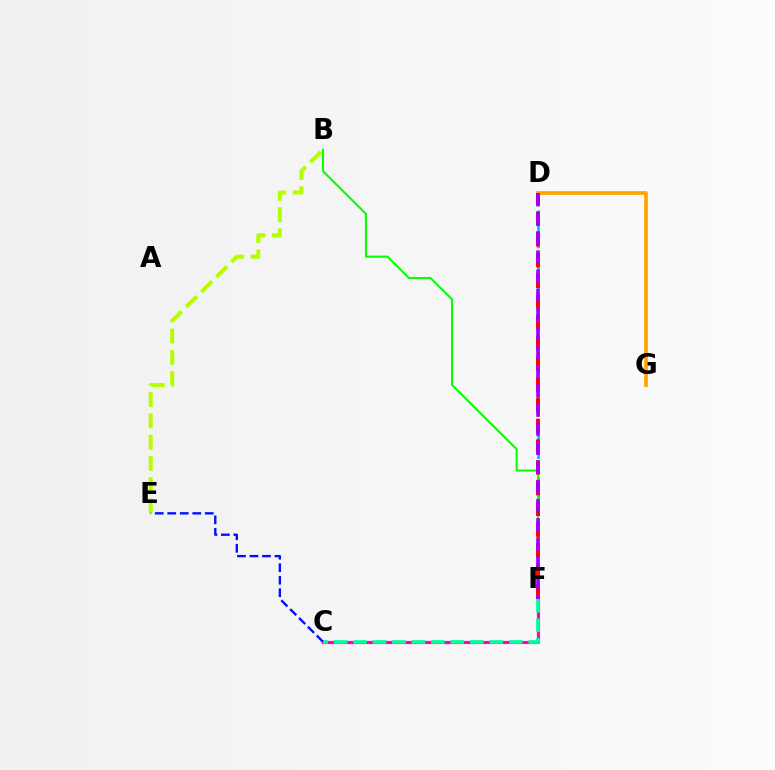{('D', 'G'): [{'color': '#ffa500', 'line_style': 'solid', 'thickness': 2.69}], ('D', 'F'): [{'color': '#00b5ff', 'line_style': 'dashed', 'thickness': 1.91}, {'color': '#ff0000', 'line_style': 'dashed', 'thickness': 2.82}, {'color': '#9b00ff', 'line_style': 'dashed', 'thickness': 2.6}], ('B', 'F'): [{'color': '#08ff00', 'line_style': 'solid', 'thickness': 1.5}], ('C', 'F'): [{'color': '#ff00bd', 'line_style': 'solid', 'thickness': 2.29}, {'color': '#00ff9d', 'line_style': 'dashed', 'thickness': 2.65}], ('B', 'E'): [{'color': '#b3ff00', 'line_style': 'dashed', 'thickness': 2.89}], ('C', 'E'): [{'color': '#0010ff', 'line_style': 'dashed', 'thickness': 1.7}]}